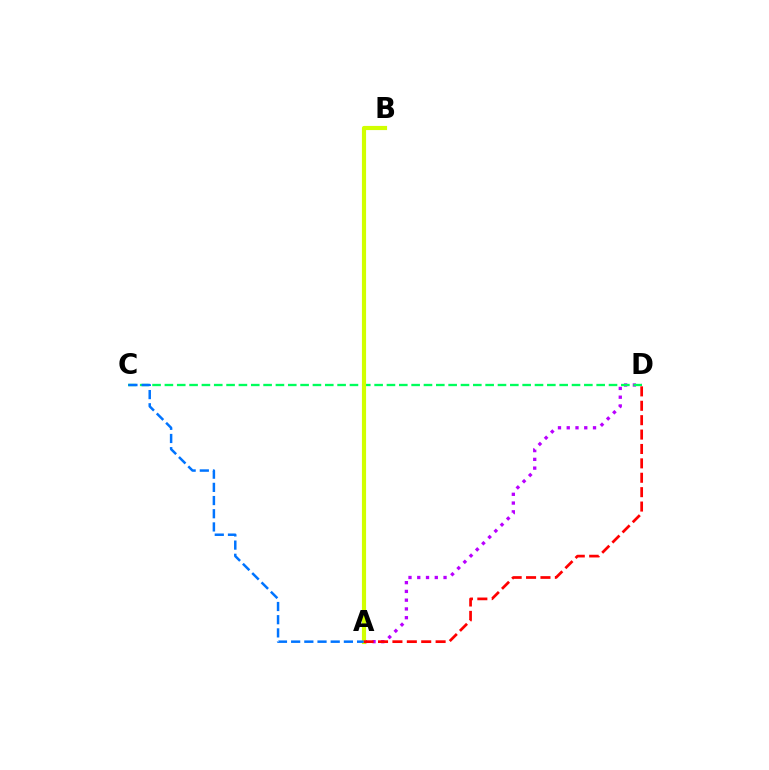{('A', 'D'): [{'color': '#b900ff', 'line_style': 'dotted', 'thickness': 2.38}, {'color': '#ff0000', 'line_style': 'dashed', 'thickness': 1.96}], ('C', 'D'): [{'color': '#00ff5c', 'line_style': 'dashed', 'thickness': 1.68}], ('A', 'B'): [{'color': '#d1ff00', 'line_style': 'solid', 'thickness': 3.0}], ('A', 'C'): [{'color': '#0074ff', 'line_style': 'dashed', 'thickness': 1.79}]}